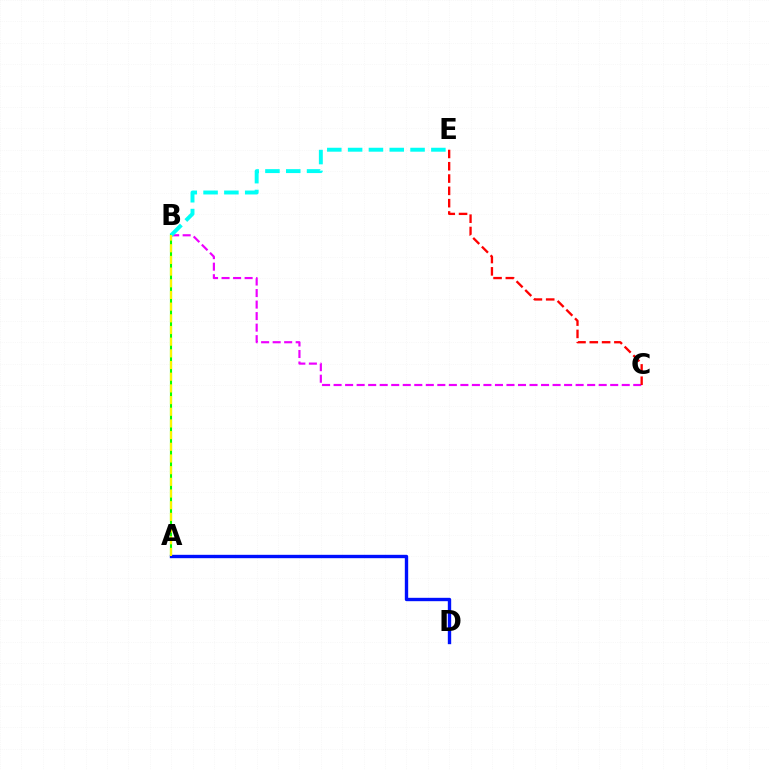{('A', 'B'): [{'color': '#08ff00', 'line_style': 'solid', 'thickness': 1.53}, {'color': '#fcf500', 'line_style': 'dashed', 'thickness': 1.59}], ('B', 'C'): [{'color': '#ee00ff', 'line_style': 'dashed', 'thickness': 1.57}], ('A', 'D'): [{'color': '#0010ff', 'line_style': 'solid', 'thickness': 2.42}], ('B', 'E'): [{'color': '#00fff6', 'line_style': 'dashed', 'thickness': 2.83}], ('C', 'E'): [{'color': '#ff0000', 'line_style': 'dashed', 'thickness': 1.67}]}